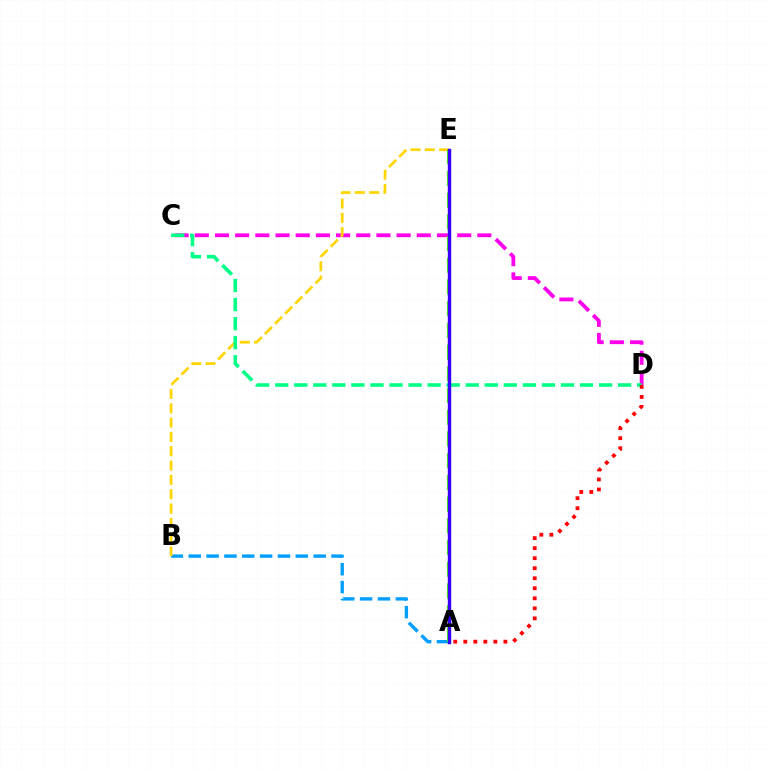{('A', 'B'): [{'color': '#009eff', 'line_style': 'dashed', 'thickness': 2.42}], ('C', 'D'): [{'color': '#ff00ed', 'line_style': 'dashed', 'thickness': 2.74}, {'color': '#00ff86', 'line_style': 'dashed', 'thickness': 2.59}], ('B', 'E'): [{'color': '#ffd500', 'line_style': 'dashed', 'thickness': 1.95}], ('A', 'E'): [{'color': '#4fff00', 'line_style': 'dashed', 'thickness': 2.95}, {'color': '#3700ff', 'line_style': 'solid', 'thickness': 2.45}], ('A', 'D'): [{'color': '#ff0000', 'line_style': 'dotted', 'thickness': 2.72}]}